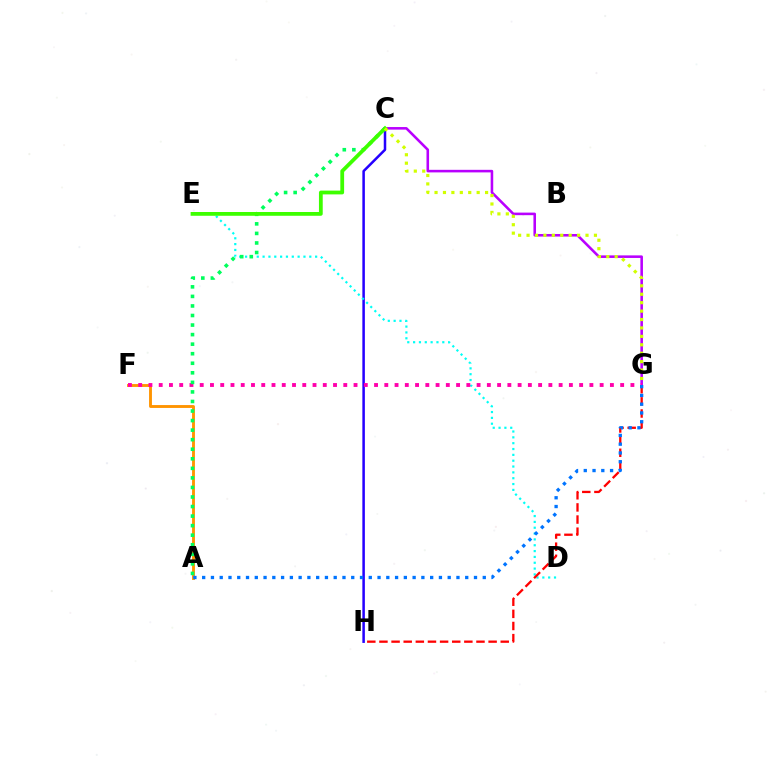{('A', 'F'): [{'color': '#ff9400', 'line_style': 'solid', 'thickness': 2.07}], ('C', 'H'): [{'color': '#2500ff', 'line_style': 'solid', 'thickness': 1.81}], ('D', 'E'): [{'color': '#00fff6', 'line_style': 'dotted', 'thickness': 1.59}], ('C', 'G'): [{'color': '#b900ff', 'line_style': 'solid', 'thickness': 1.85}, {'color': '#d1ff00', 'line_style': 'dotted', 'thickness': 2.29}], ('G', 'H'): [{'color': '#ff0000', 'line_style': 'dashed', 'thickness': 1.65}], ('F', 'G'): [{'color': '#ff00ac', 'line_style': 'dotted', 'thickness': 2.79}], ('A', 'C'): [{'color': '#00ff5c', 'line_style': 'dotted', 'thickness': 2.6}], ('C', 'E'): [{'color': '#3dff00', 'line_style': 'solid', 'thickness': 2.72}], ('A', 'G'): [{'color': '#0074ff', 'line_style': 'dotted', 'thickness': 2.38}]}